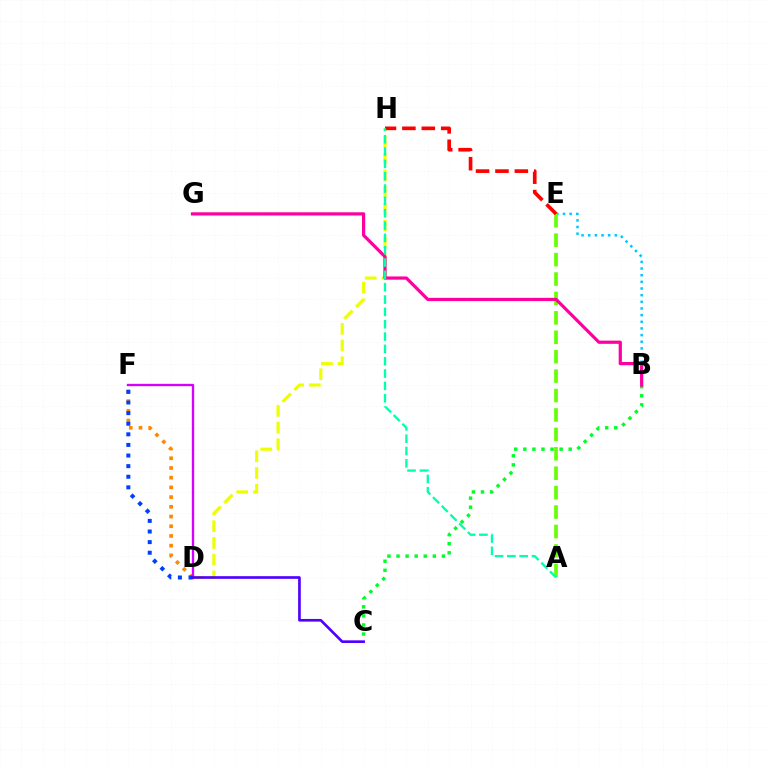{('B', 'E'): [{'color': '#00c7ff', 'line_style': 'dotted', 'thickness': 1.81}], ('D', 'H'): [{'color': '#eeff00', 'line_style': 'dashed', 'thickness': 2.27}], ('D', 'F'): [{'color': '#ff8800', 'line_style': 'dotted', 'thickness': 2.64}, {'color': '#d600ff', 'line_style': 'solid', 'thickness': 1.69}, {'color': '#003fff', 'line_style': 'dotted', 'thickness': 2.88}], ('A', 'E'): [{'color': '#66ff00', 'line_style': 'dashed', 'thickness': 2.64}], ('B', 'C'): [{'color': '#00ff27', 'line_style': 'dotted', 'thickness': 2.47}], ('E', 'H'): [{'color': '#ff0000', 'line_style': 'dashed', 'thickness': 2.64}], ('C', 'D'): [{'color': '#4f00ff', 'line_style': 'solid', 'thickness': 1.91}], ('B', 'G'): [{'color': '#ff00a0', 'line_style': 'solid', 'thickness': 2.32}], ('A', 'H'): [{'color': '#00ffaf', 'line_style': 'dashed', 'thickness': 1.68}]}